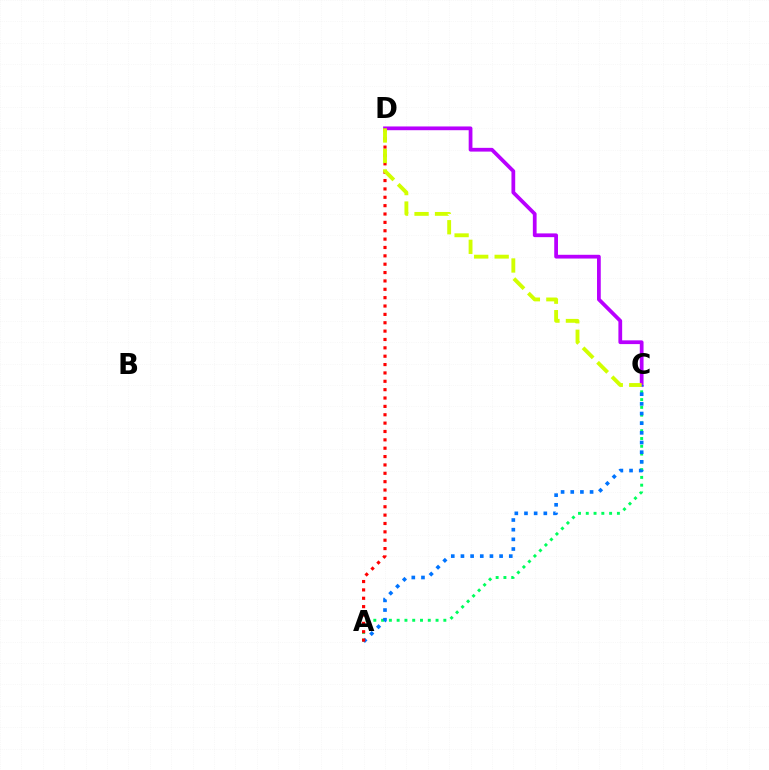{('A', 'C'): [{'color': '#00ff5c', 'line_style': 'dotted', 'thickness': 2.11}, {'color': '#0074ff', 'line_style': 'dotted', 'thickness': 2.63}], ('C', 'D'): [{'color': '#b900ff', 'line_style': 'solid', 'thickness': 2.7}, {'color': '#d1ff00', 'line_style': 'dashed', 'thickness': 2.78}], ('A', 'D'): [{'color': '#ff0000', 'line_style': 'dotted', 'thickness': 2.27}]}